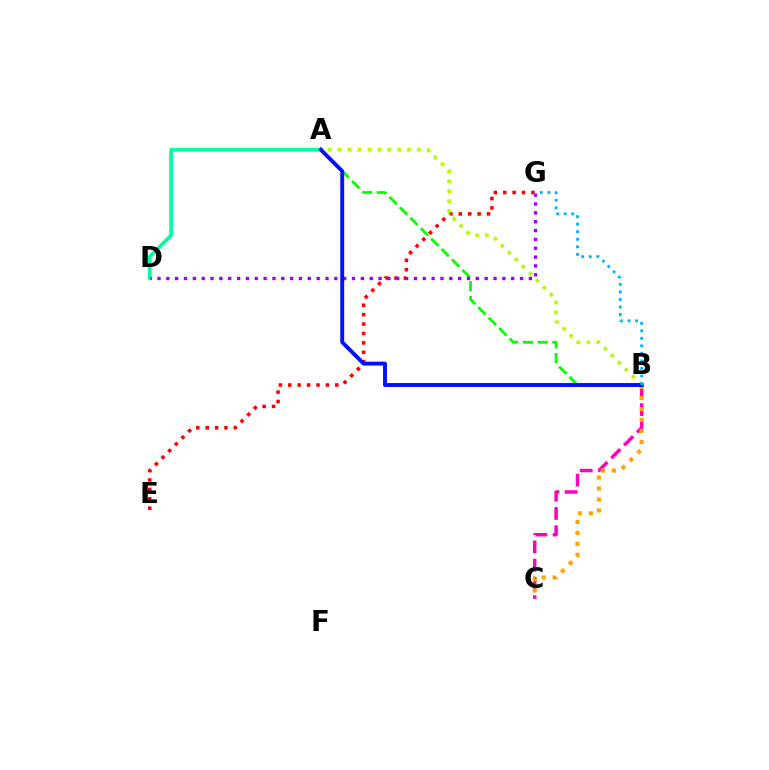{('E', 'G'): [{'color': '#ff0000', 'line_style': 'dotted', 'thickness': 2.55}], ('B', 'C'): [{'color': '#ff00bd', 'line_style': 'dashed', 'thickness': 2.48}, {'color': '#ffa500', 'line_style': 'dotted', 'thickness': 2.98}], ('A', 'B'): [{'color': '#b3ff00', 'line_style': 'dotted', 'thickness': 2.69}, {'color': '#08ff00', 'line_style': 'dashed', 'thickness': 2.0}, {'color': '#0010ff', 'line_style': 'solid', 'thickness': 2.81}], ('A', 'D'): [{'color': '#00ff9d', 'line_style': 'solid', 'thickness': 2.66}], ('D', 'G'): [{'color': '#9b00ff', 'line_style': 'dotted', 'thickness': 2.4}], ('B', 'G'): [{'color': '#00b5ff', 'line_style': 'dotted', 'thickness': 2.05}]}